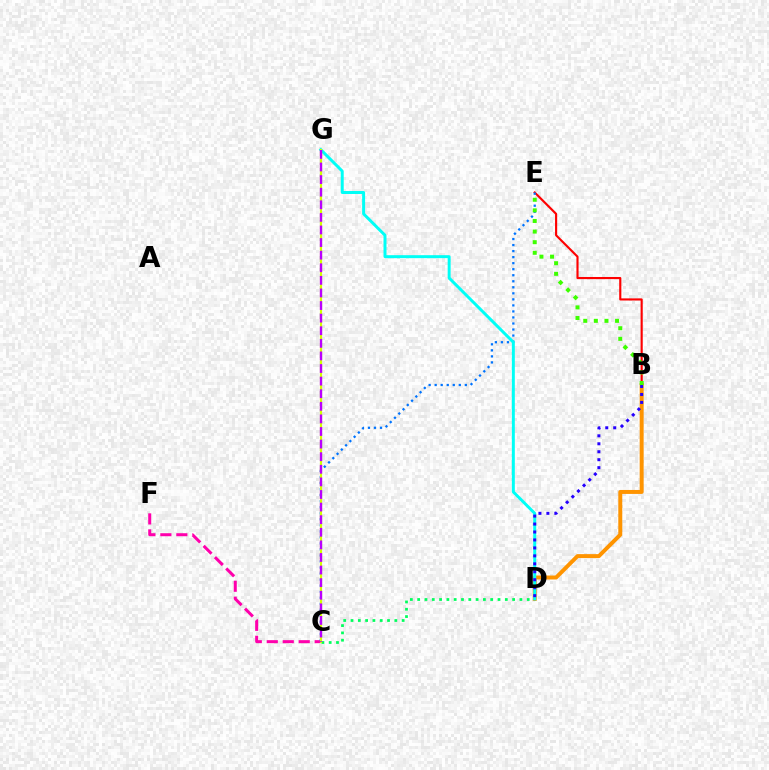{('C', 'F'): [{'color': '#ff00ac', 'line_style': 'dashed', 'thickness': 2.17}], ('B', 'E'): [{'color': '#ff0000', 'line_style': 'solid', 'thickness': 1.54}, {'color': '#3dff00', 'line_style': 'dotted', 'thickness': 2.88}], ('C', 'E'): [{'color': '#0074ff', 'line_style': 'dotted', 'thickness': 1.64}], ('C', 'D'): [{'color': '#00ff5c', 'line_style': 'dotted', 'thickness': 1.98}], ('B', 'D'): [{'color': '#ff9400', 'line_style': 'solid', 'thickness': 2.85}, {'color': '#2500ff', 'line_style': 'dotted', 'thickness': 2.16}], ('D', 'G'): [{'color': '#00fff6', 'line_style': 'solid', 'thickness': 2.14}], ('C', 'G'): [{'color': '#d1ff00', 'line_style': 'solid', 'thickness': 1.55}, {'color': '#b900ff', 'line_style': 'dashed', 'thickness': 1.71}]}